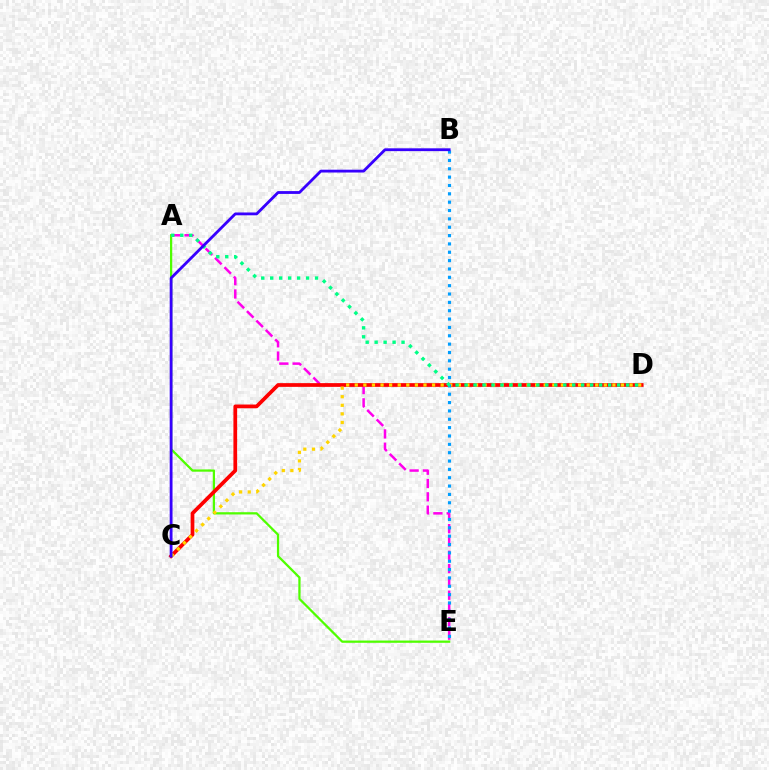{('A', 'E'): [{'color': '#4fff00', 'line_style': 'solid', 'thickness': 1.63}, {'color': '#ff00ed', 'line_style': 'dashed', 'thickness': 1.81}], ('C', 'D'): [{'color': '#ff0000', 'line_style': 'solid', 'thickness': 2.69}, {'color': '#ffd500', 'line_style': 'dotted', 'thickness': 2.33}], ('B', 'E'): [{'color': '#009eff', 'line_style': 'dotted', 'thickness': 2.27}], ('A', 'D'): [{'color': '#00ff86', 'line_style': 'dotted', 'thickness': 2.44}], ('B', 'C'): [{'color': '#3700ff', 'line_style': 'solid', 'thickness': 2.03}]}